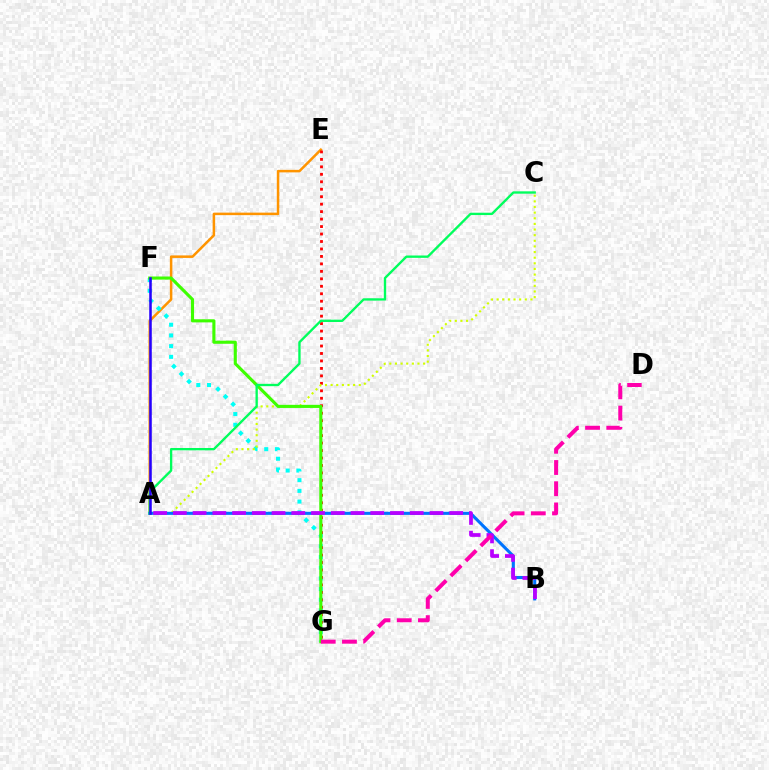{('A', 'E'): [{'color': '#ff9400', 'line_style': 'solid', 'thickness': 1.81}], ('F', 'G'): [{'color': '#00fff6', 'line_style': 'dotted', 'thickness': 2.91}, {'color': '#3dff00', 'line_style': 'solid', 'thickness': 2.24}], ('E', 'G'): [{'color': '#ff0000', 'line_style': 'dotted', 'thickness': 2.03}], ('A', 'C'): [{'color': '#d1ff00', 'line_style': 'dotted', 'thickness': 1.53}, {'color': '#00ff5c', 'line_style': 'solid', 'thickness': 1.69}], ('A', 'B'): [{'color': '#0074ff', 'line_style': 'solid', 'thickness': 2.21}, {'color': '#b900ff', 'line_style': 'dashed', 'thickness': 2.68}], ('D', 'G'): [{'color': '#ff00ac', 'line_style': 'dashed', 'thickness': 2.88}], ('A', 'F'): [{'color': '#2500ff', 'line_style': 'solid', 'thickness': 1.83}]}